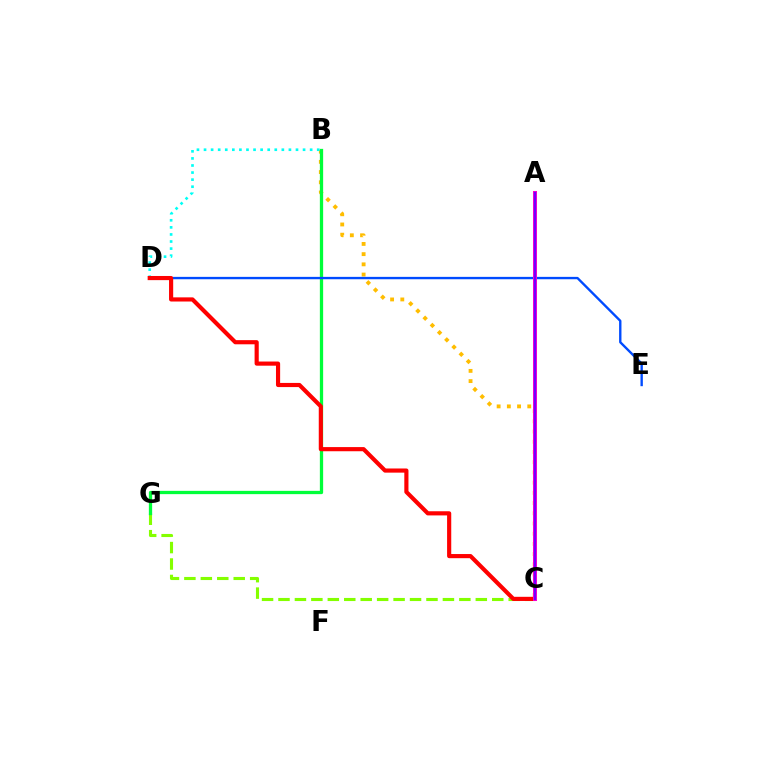{('B', 'C'): [{'color': '#ffbd00', 'line_style': 'dotted', 'thickness': 2.77}], ('C', 'G'): [{'color': '#84ff00', 'line_style': 'dashed', 'thickness': 2.23}], ('B', 'G'): [{'color': '#00ff39', 'line_style': 'solid', 'thickness': 2.36}], ('B', 'D'): [{'color': '#00fff6', 'line_style': 'dotted', 'thickness': 1.92}], ('D', 'E'): [{'color': '#004bff', 'line_style': 'solid', 'thickness': 1.7}], ('C', 'D'): [{'color': '#ff0000', 'line_style': 'solid', 'thickness': 2.99}], ('A', 'C'): [{'color': '#ff00cf', 'line_style': 'solid', 'thickness': 2.89}, {'color': '#7200ff', 'line_style': 'solid', 'thickness': 1.62}]}